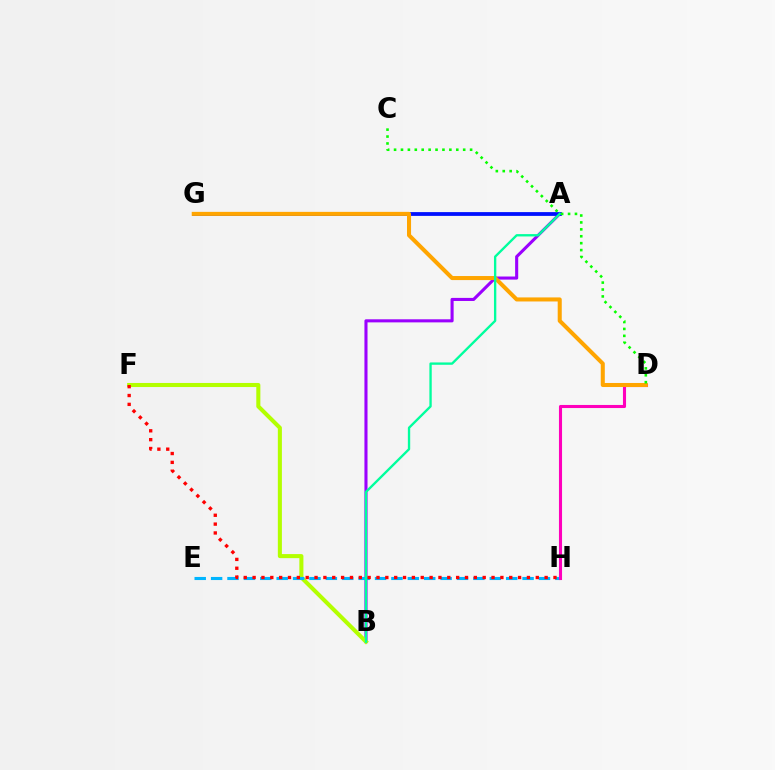{('A', 'B'): [{'color': '#9b00ff', 'line_style': 'solid', 'thickness': 2.22}, {'color': '#00ff9d', 'line_style': 'solid', 'thickness': 1.69}], ('B', 'F'): [{'color': '#b3ff00', 'line_style': 'solid', 'thickness': 2.92}], ('E', 'H'): [{'color': '#00b5ff', 'line_style': 'dashed', 'thickness': 2.23}], ('D', 'H'): [{'color': '#ff00bd', 'line_style': 'solid', 'thickness': 2.22}], ('A', 'G'): [{'color': '#0010ff', 'line_style': 'solid', 'thickness': 2.73}], ('D', 'G'): [{'color': '#ffa500', 'line_style': 'solid', 'thickness': 2.91}], ('C', 'D'): [{'color': '#08ff00', 'line_style': 'dotted', 'thickness': 1.88}], ('F', 'H'): [{'color': '#ff0000', 'line_style': 'dotted', 'thickness': 2.4}]}